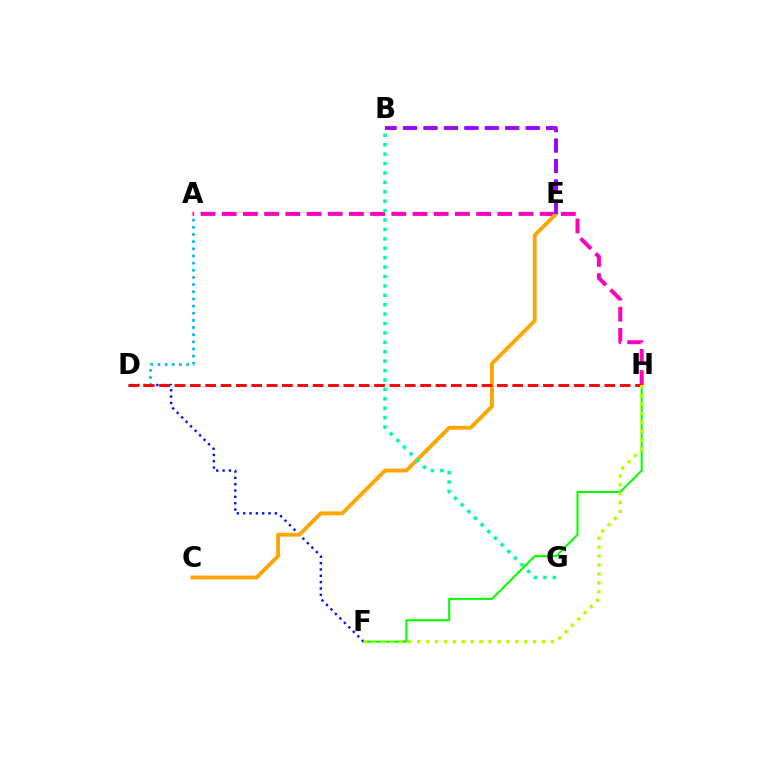{('F', 'H'): [{'color': '#08ff00', 'line_style': 'solid', 'thickness': 1.5}, {'color': '#b3ff00', 'line_style': 'dotted', 'thickness': 2.42}], ('D', 'F'): [{'color': '#0010ff', 'line_style': 'dotted', 'thickness': 1.72}], ('A', 'H'): [{'color': '#ff00bd', 'line_style': 'dashed', 'thickness': 2.88}], ('A', 'D'): [{'color': '#00b5ff', 'line_style': 'dotted', 'thickness': 1.94}], ('C', 'E'): [{'color': '#ffa500', 'line_style': 'solid', 'thickness': 2.75}], ('B', 'E'): [{'color': '#9b00ff', 'line_style': 'dashed', 'thickness': 2.78}], ('D', 'H'): [{'color': '#ff0000', 'line_style': 'dashed', 'thickness': 2.09}], ('B', 'G'): [{'color': '#00ff9d', 'line_style': 'dotted', 'thickness': 2.56}]}